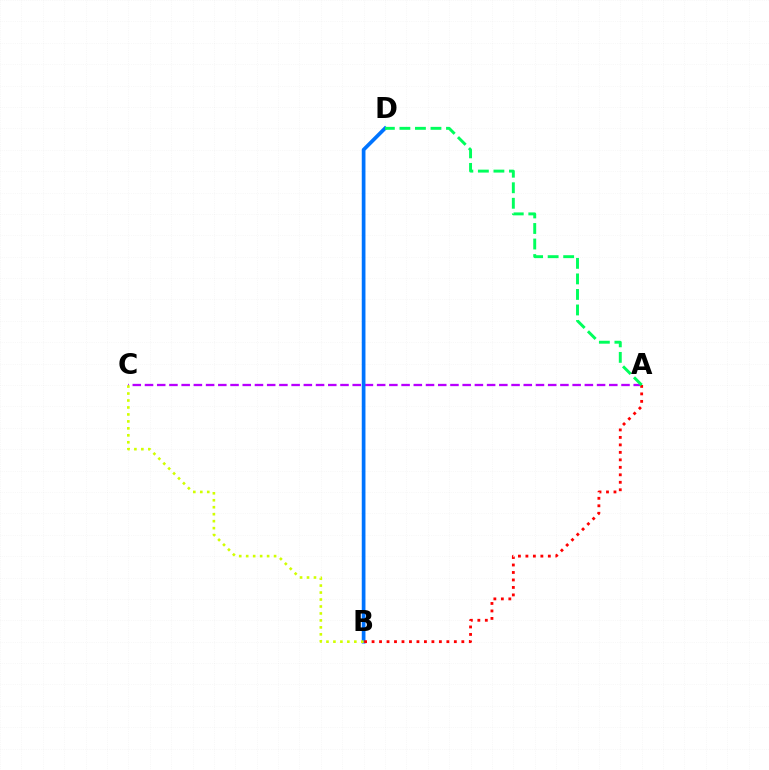{('A', 'C'): [{'color': '#b900ff', 'line_style': 'dashed', 'thickness': 1.66}], ('B', 'D'): [{'color': '#0074ff', 'line_style': 'solid', 'thickness': 2.67}], ('A', 'B'): [{'color': '#ff0000', 'line_style': 'dotted', 'thickness': 2.03}], ('B', 'C'): [{'color': '#d1ff00', 'line_style': 'dotted', 'thickness': 1.89}], ('A', 'D'): [{'color': '#00ff5c', 'line_style': 'dashed', 'thickness': 2.11}]}